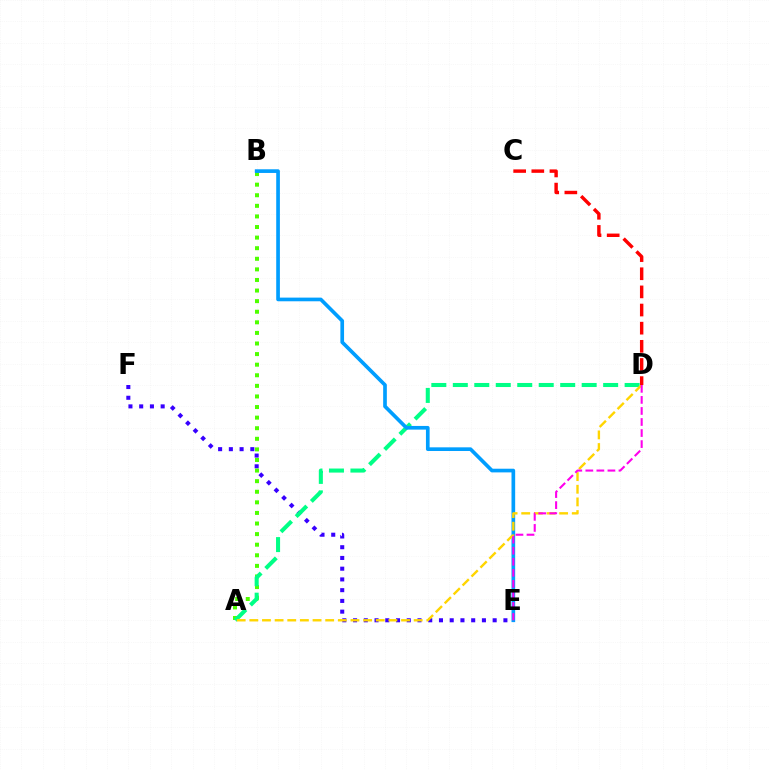{('E', 'F'): [{'color': '#3700ff', 'line_style': 'dotted', 'thickness': 2.92}], ('A', 'B'): [{'color': '#4fff00', 'line_style': 'dotted', 'thickness': 2.88}], ('A', 'D'): [{'color': '#00ff86', 'line_style': 'dashed', 'thickness': 2.92}, {'color': '#ffd500', 'line_style': 'dashed', 'thickness': 1.72}], ('B', 'E'): [{'color': '#009eff', 'line_style': 'solid', 'thickness': 2.64}], ('C', 'D'): [{'color': '#ff0000', 'line_style': 'dashed', 'thickness': 2.46}], ('D', 'E'): [{'color': '#ff00ed', 'line_style': 'dashed', 'thickness': 1.5}]}